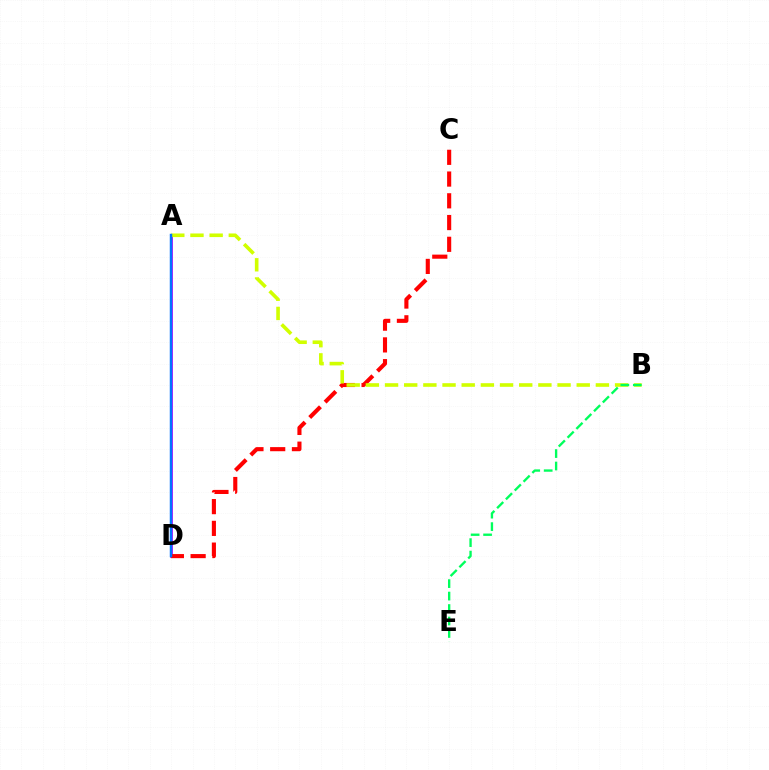{('A', 'D'): [{'color': '#b900ff', 'line_style': 'solid', 'thickness': 1.98}, {'color': '#0074ff', 'line_style': 'solid', 'thickness': 1.77}], ('C', 'D'): [{'color': '#ff0000', 'line_style': 'dashed', 'thickness': 2.95}], ('A', 'B'): [{'color': '#d1ff00', 'line_style': 'dashed', 'thickness': 2.6}], ('B', 'E'): [{'color': '#00ff5c', 'line_style': 'dashed', 'thickness': 1.69}]}